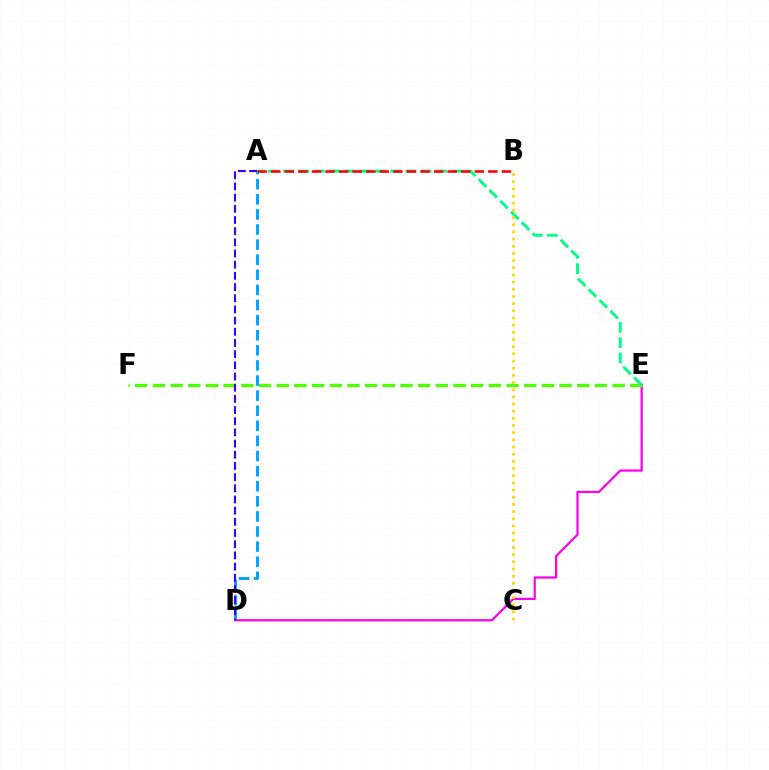{('A', 'D'): [{'color': '#009eff', 'line_style': 'dashed', 'thickness': 2.05}, {'color': '#3700ff', 'line_style': 'dashed', 'thickness': 1.52}], ('D', 'E'): [{'color': '#ff00ed', 'line_style': 'solid', 'thickness': 1.61}], ('E', 'F'): [{'color': '#4fff00', 'line_style': 'dashed', 'thickness': 2.4}], ('A', 'E'): [{'color': '#00ff86', 'line_style': 'dashed', 'thickness': 2.08}], ('A', 'B'): [{'color': '#ff0000', 'line_style': 'dashed', 'thickness': 1.84}], ('B', 'C'): [{'color': '#ffd500', 'line_style': 'dotted', 'thickness': 1.95}]}